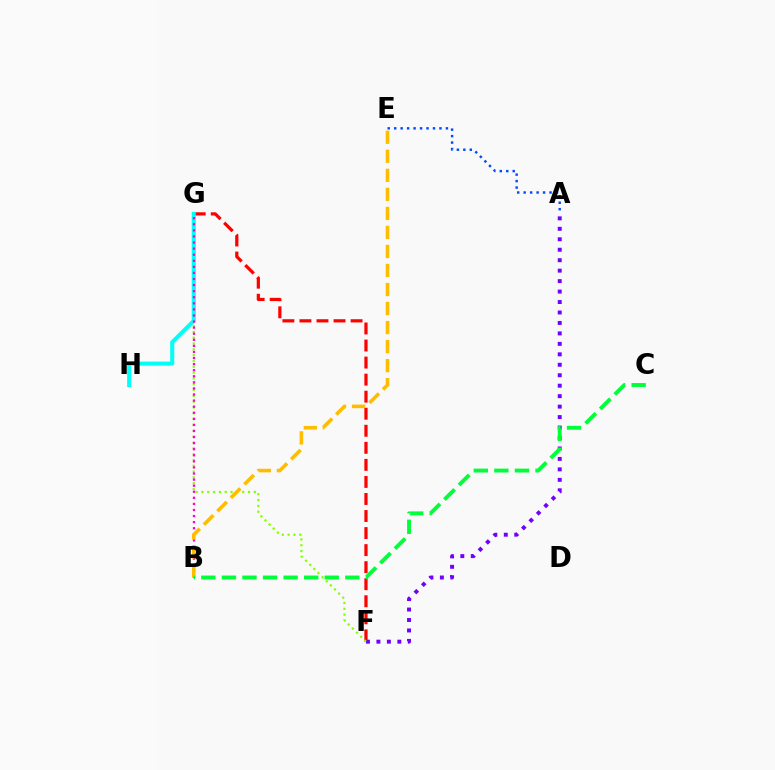{('F', 'G'): [{'color': '#ff0000', 'line_style': 'dashed', 'thickness': 2.32}, {'color': '#84ff00', 'line_style': 'dotted', 'thickness': 1.58}], ('A', 'F'): [{'color': '#7200ff', 'line_style': 'dotted', 'thickness': 2.84}], ('A', 'E'): [{'color': '#004bff', 'line_style': 'dotted', 'thickness': 1.76}], ('G', 'H'): [{'color': '#00fff6', 'line_style': 'solid', 'thickness': 2.92}], ('B', 'G'): [{'color': '#ff00cf', 'line_style': 'dotted', 'thickness': 1.65}], ('B', 'E'): [{'color': '#ffbd00', 'line_style': 'dashed', 'thickness': 2.59}], ('B', 'C'): [{'color': '#00ff39', 'line_style': 'dashed', 'thickness': 2.79}]}